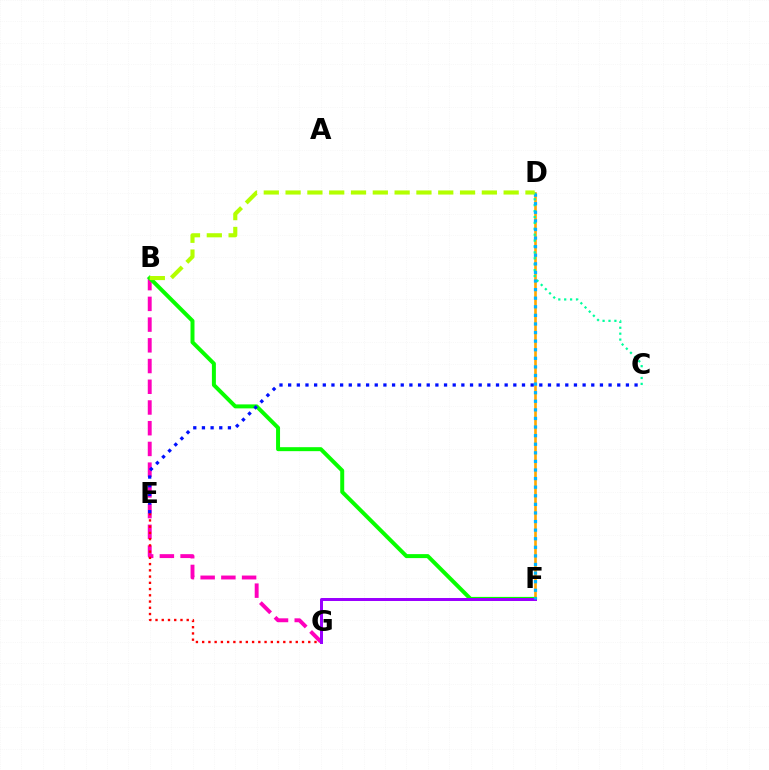{('D', 'F'): [{'color': '#ffa500', 'line_style': 'solid', 'thickness': 1.9}, {'color': '#00b5ff', 'line_style': 'dotted', 'thickness': 2.33}], ('C', 'D'): [{'color': '#00ff9d', 'line_style': 'dotted', 'thickness': 1.6}], ('B', 'G'): [{'color': '#ff00bd', 'line_style': 'dashed', 'thickness': 2.82}], ('B', 'F'): [{'color': '#08ff00', 'line_style': 'solid', 'thickness': 2.86}], ('E', 'G'): [{'color': '#ff0000', 'line_style': 'dotted', 'thickness': 1.7}], ('F', 'G'): [{'color': '#9b00ff', 'line_style': 'solid', 'thickness': 2.16}], ('C', 'E'): [{'color': '#0010ff', 'line_style': 'dotted', 'thickness': 2.35}], ('B', 'D'): [{'color': '#b3ff00', 'line_style': 'dashed', 'thickness': 2.96}]}